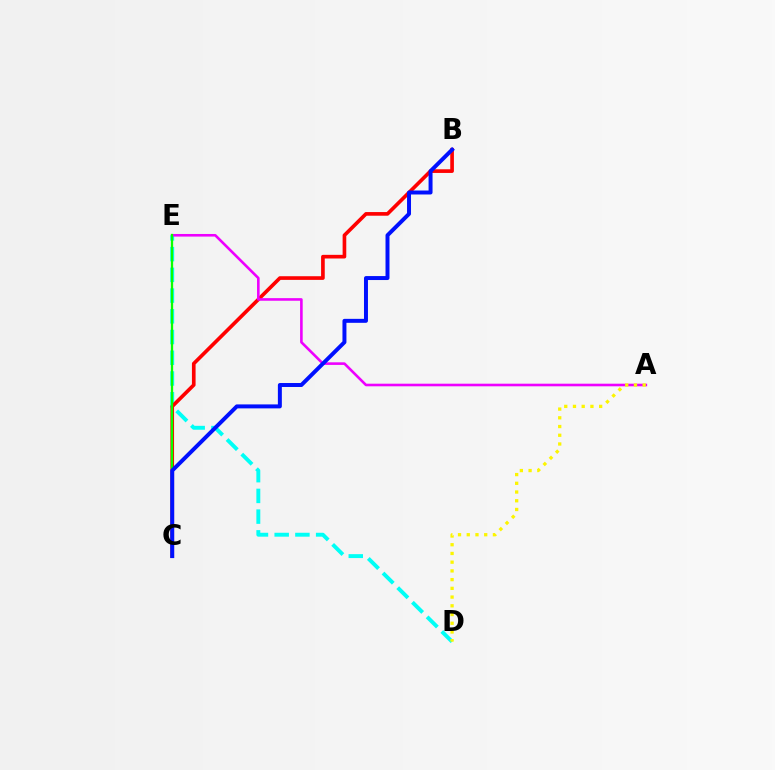{('D', 'E'): [{'color': '#00fff6', 'line_style': 'dashed', 'thickness': 2.82}], ('B', 'C'): [{'color': '#ff0000', 'line_style': 'solid', 'thickness': 2.63}, {'color': '#0010ff', 'line_style': 'solid', 'thickness': 2.86}], ('A', 'E'): [{'color': '#ee00ff', 'line_style': 'solid', 'thickness': 1.88}], ('A', 'D'): [{'color': '#fcf500', 'line_style': 'dotted', 'thickness': 2.37}], ('C', 'E'): [{'color': '#08ff00', 'line_style': 'solid', 'thickness': 1.65}]}